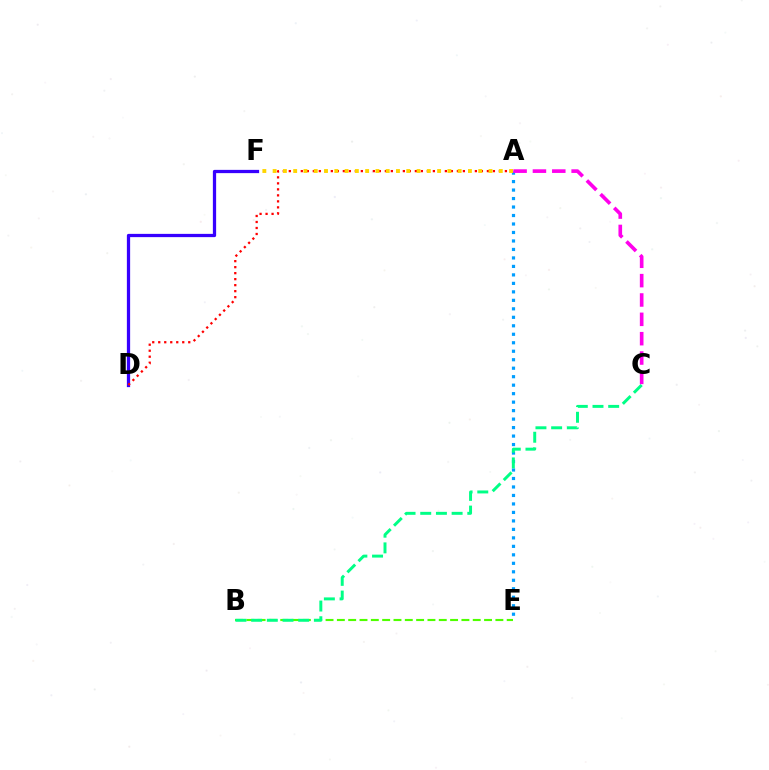{('D', 'F'): [{'color': '#3700ff', 'line_style': 'solid', 'thickness': 2.35}], ('A', 'D'): [{'color': '#ff0000', 'line_style': 'dotted', 'thickness': 1.63}], ('B', 'E'): [{'color': '#4fff00', 'line_style': 'dashed', 'thickness': 1.54}], ('A', 'E'): [{'color': '#009eff', 'line_style': 'dotted', 'thickness': 2.3}], ('B', 'C'): [{'color': '#00ff86', 'line_style': 'dashed', 'thickness': 2.13}], ('A', 'F'): [{'color': '#ffd500', 'line_style': 'dotted', 'thickness': 2.79}], ('A', 'C'): [{'color': '#ff00ed', 'line_style': 'dashed', 'thickness': 2.63}]}